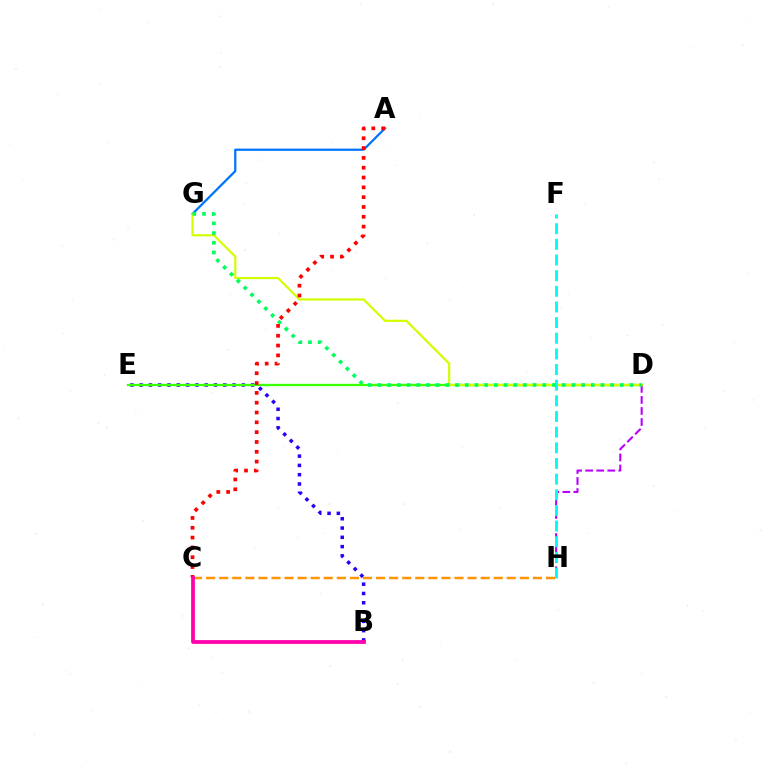{('B', 'E'): [{'color': '#2500ff', 'line_style': 'dotted', 'thickness': 2.52}], ('D', 'E'): [{'color': '#3dff00', 'line_style': 'solid', 'thickness': 1.67}], ('D', 'H'): [{'color': '#b900ff', 'line_style': 'dashed', 'thickness': 1.5}], ('A', 'G'): [{'color': '#0074ff', 'line_style': 'solid', 'thickness': 1.62}], ('D', 'G'): [{'color': '#d1ff00', 'line_style': 'solid', 'thickness': 1.58}, {'color': '#00ff5c', 'line_style': 'dotted', 'thickness': 2.63}], ('F', 'H'): [{'color': '#00fff6', 'line_style': 'dashed', 'thickness': 2.13}], ('C', 'H'): [{'color': '#ff9400', 'line_style': 'dashed', 'thickness': 1.78}], ('A', 'C'): [{'color': '#ff0000', 'line_style': 'dotted', 'thickness': 2.67}], ('B', 'C'): [{'color': '#ff00ac', 'line_style': 'solid', 'thickness': 2.7}]}